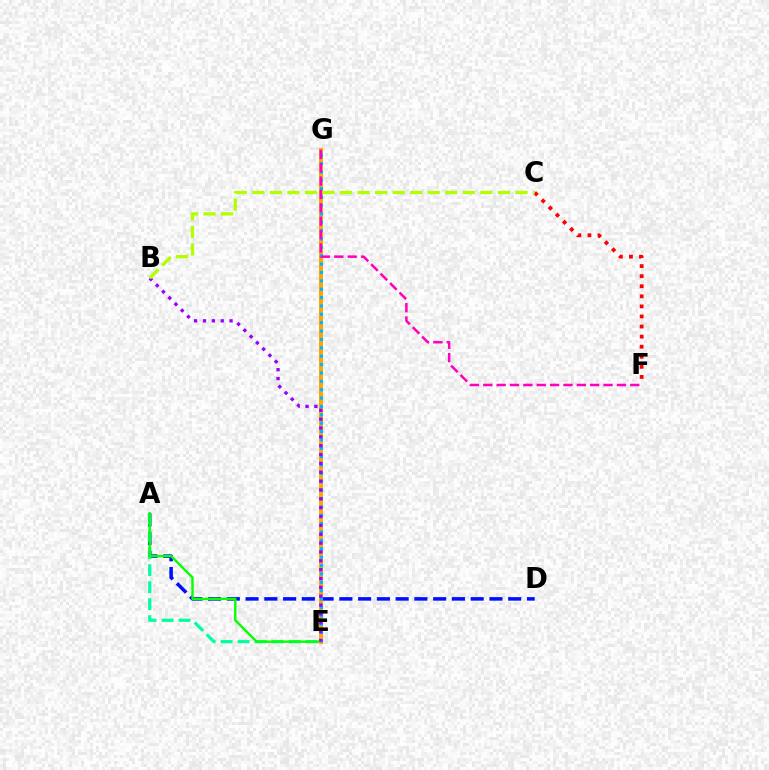{('A', 'D'): [{'color': '#0010ff', 'line_style': 'dashed', 'thickness': 2.55}], ('A', 'E'): [{'color': '#00ff9d', 'line_style': 'dashed', 'thickness': 2.31}, {'color': '#08ff00', 'line_style': 'solid', 'thickness': 1.72}], ('C', 'F'): [{'color': '#ff0000', 'line_style': 'dotted', 'thickness': 2.74}], ('E', 'G'): [{'color': '#ffa500', 'line_style': 'solid', 'thickness': 2.85}, {'color': '#00b5ff', 'line_style': 'dotted', 'thickness': 2.28}], ('F', 'G'): [{'color': '#ff00bd', 'line_style': 'dashed', 'thickness': 1.82}], ('B', 'E'): [{'color': '#9b00ff', 'line_style': 'dotted', 'thickness': 2.41}], ('B', 'C'): [{'color': '#b3ff00', 'line_style': 'dashed', 'thickness': 2.38}]}